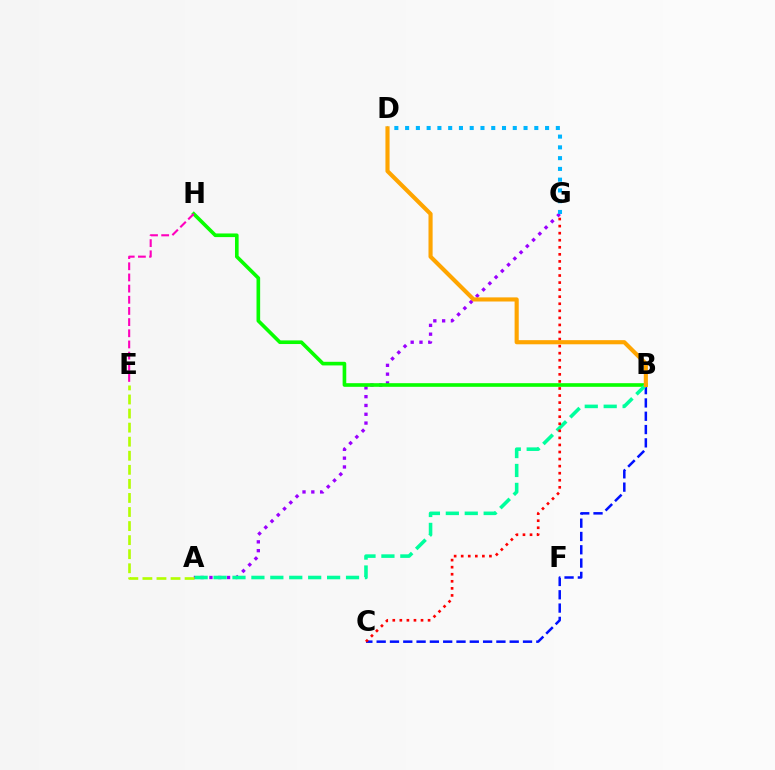{('A', 'G'): [{'color': '#9b00ff', 'line_style': 'dotted', 'thickness': 2.39}], ('B', 'C'): [{'color': '#0010ff', 'line_style': 'dashed', 'thickness': 1.81}], ('B', 'H'): [{'color': '#08ff00', 'line_style': 'solid', 'thickness': 2.62}], ('A', 'B'): [{'color': '#00ff9d', 'line_style': 'dashed', 'thickness': 2.57}], ('A', 'E'): [{'color': '#b3ff00', 'line_style': 'dashed', 'thickness': 1.91}], ('C', 'G'): [{'color': '#ff0000', 'line_style': 'dotted', 'thickness': 1.92}], ('E', 'H'): [{'color': '#ff00bd', 'line_style': 'dashed', 'thickness': 1.52}], ('D', 'G'): [{'color': '#00b5ff', 'line_style': 'dotted', 'thickness': 2.93}], ('B', 'D'): [{'color': '#ffa500', 'line_style': 'solid', 'thickness': 2.97}]}